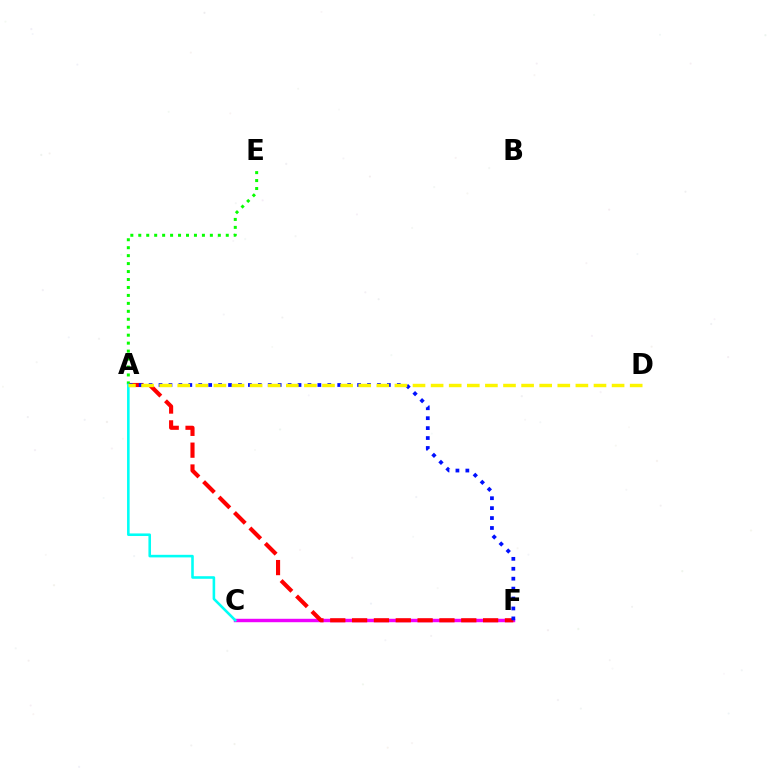{('C', 'F'): [{'color': '#ee00ff', 'line_style': 'solid', 'thickness': 2.47}], ('A', 'F'): [{'color': '#ff0000', 'line_style': 'dashed', 'thickness': 2.97}, {'color': '#0010ff', 'line_style': 'dotted', 'thickness': 2.7}], ('A', 'E'): [{'color': '#08ff00', 'line_style': 'dotted', 'thickness': 2.16}], ('A', 'C'): [{'color': '#00fff6', 'line_style': 'solid', 'thickness': 1.86}], ('A', 'D'): [{'color': '#fcf500', 'line_style': 'dashed', 'thickness': 2.46}]}